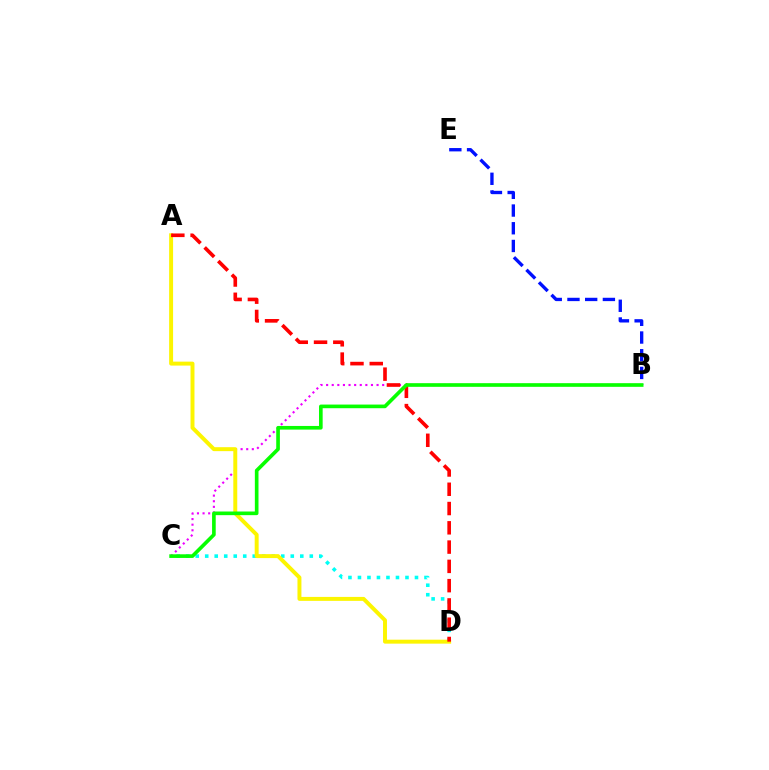{('B', 'E'): [{'color': '#0010ff', 'line_style': 'dashed', 'thickness': 2.41}], ('C', 'D'): [{'color': '#00fff6', 'line_style': 'dotted', 'thickness': 2.58}], ('B', 'C'): [{'color': '#ee00ff', 'line_style': 'dotted', 'thickness': 1.52}, {'color': '#08ff00', 'line_style': 'solid', 'thickness': 2.63}], ('A', 'D'): [{'color': '#fcf500', 'line_style': 'solid', 'thickness': 2.84}, {'color': '#ff0000', 'line_style': 'dashed', 'thickness': 2.62}]}